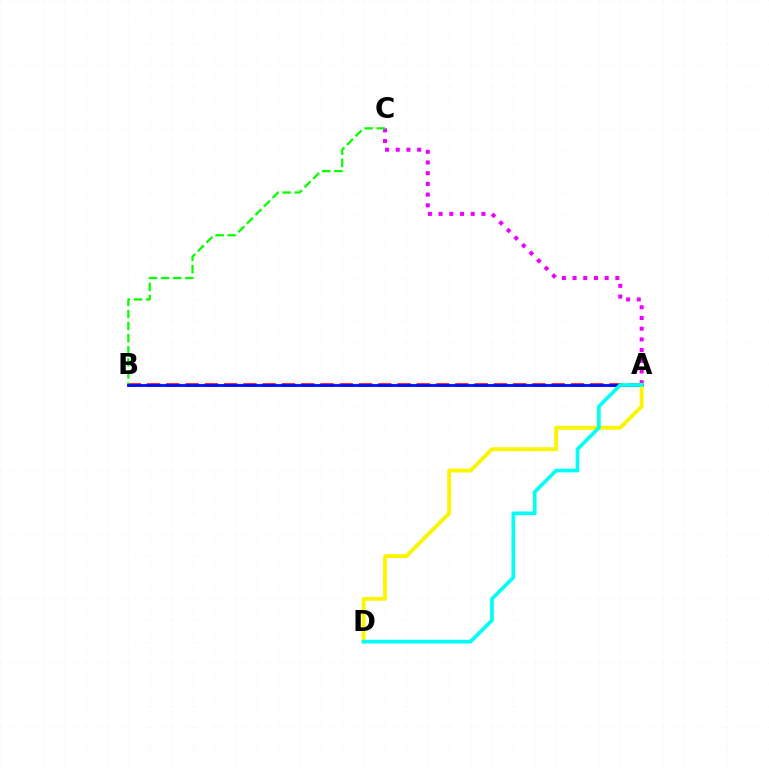{('A', 'C'): [{'color': '#ee00ff', 'line_style': 'dotted', 'thickness': 2.91}], ('A', 'B'): [{'color': '#ff0000', 'line_style': 'dashed', 'thickness': 2.62}, {'color': '#0010ff', 'line_style': 'solid', 'thickness': 2.03}], ('B', 'C'): [{'color': '#08ff00', 'line_style': 'dashed', 'thickness': 1.65}], ('A', 'D'): [{'color': '#fcf500', 'line_style': 'solid', 'thickness': 2.78}, {'color': '#00fff6', 'line_style': 'solid', 'thickness': 2.65}]}